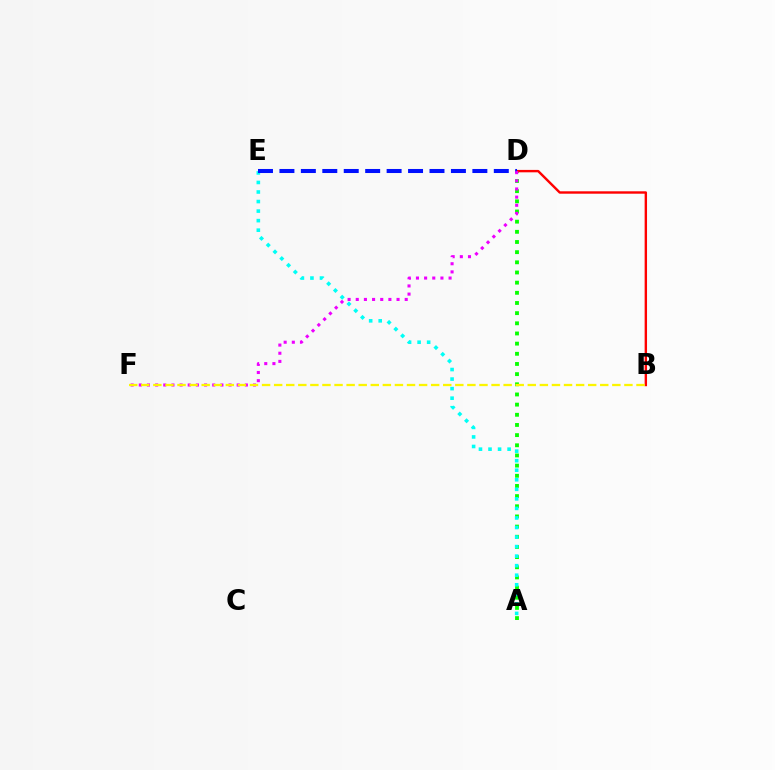{('A', 'D'): [{'color': '#08ff00', 'line_style': 'dotted', 'thickness': 2.76}], ('B', 'D'): [{'color': '#ff0000', 'line_style': 'solid', 'thickness': 1.73}], ('A', 'E'): [{'color': '#00fff6', 'line_style': 'dotted', 'thickness': 2.59}], ('D', 'E'): [{'color': '#0010ff', 'line_style': 'dashed', 'thickness': 2.91}], ('D', 'F'): [{'color': '#ee00ff', 'line_style': 'dotted', 'thickness': 2.22}], ('B', 'F'): [{'color': '#fcf500', 'line_style': 'dashed', 'thickness': 1.64}]}